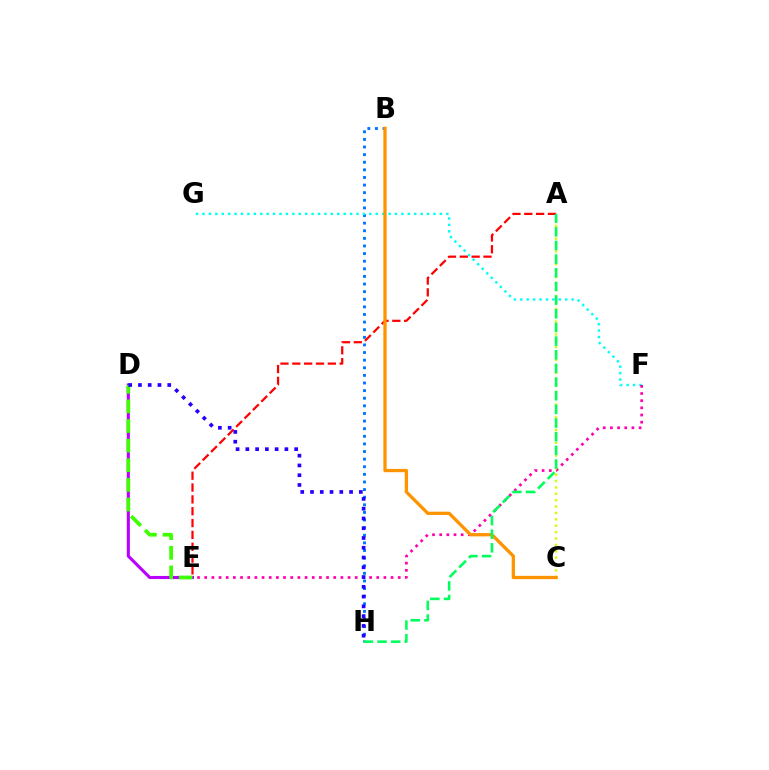{('B', 'H'): [{'color': '#0074ff', 'line_style': 'dotted', 'thickness': 2.07}], ('F', 'G'): [{'color': '#00fff6', 'line_style': 'dotted', 'thickness': 1.74}], ('A', 'E'): [{'color': '#ff0000', 'line_style': 'dashed', 'thickness': 1.61}], ('E', 'F'): [{'color': '#ff00ac', 'line_style': 'dotted', 'thickness': 1.95}], ('D', 'E'): [{'color': '#b900ff', 'line_style': 'solid', 'thickness': 2.23}, {'color': '#3dff00', 'line_style': 'dashed', 'thickness': 2.67}], ('A', 'C'): [{'color': '#d1ff00', 'line_style': 'dotted', 'thickness': 1.73}], ('B', 'C'): [{'color': '#ff9400', 'line_style': 'solid', 'thickness': 2.37}], ('A', 'H'): [{'color': '#00ff5c', 'line_style': 'dashed', 'thickness': 1.86}], ('D', 'H'): [{'color': '#2500ff', 'line_style': 'dotted', 'thickness': 2.65}]}